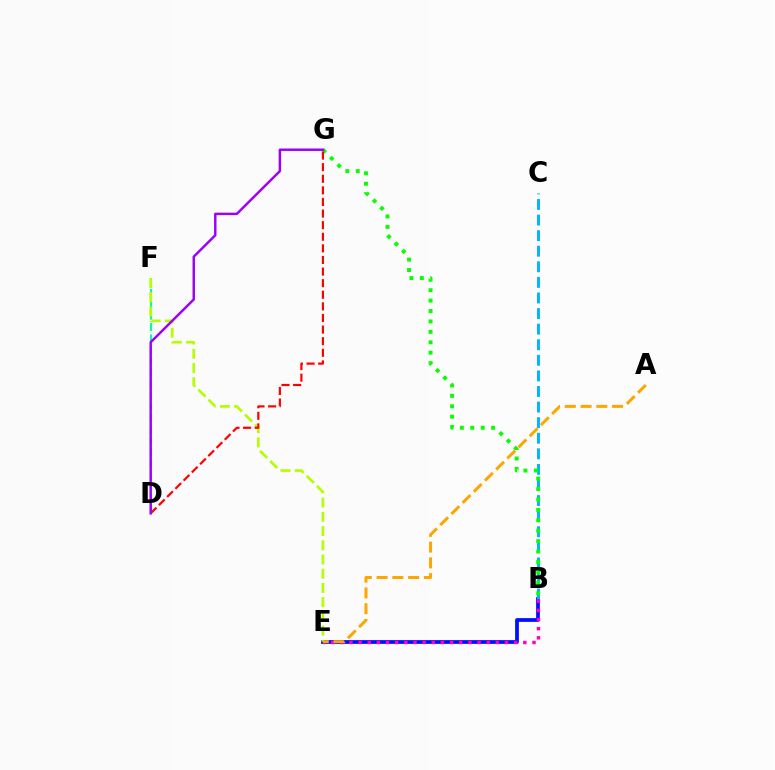{('B', 'E'): [{'color': '#0010ff', 'line_style': 'solid', 'thickness': 2.7}, {'color': '#ff00bd', 'line_style': 'dotted', 'thickness': 2.49}], ('B', 'C'): [{'color': '#00b5ff', 'line_style': 'dashed', 'thickness': 2.12}], ('D', 'F'): [{'color': '#00ff9d', 'line_style': 'dashed', 'thickness': 1.54}], ('B', 'G'): [{'color': '#08ff00', 'line_style': 'dotted', 'thickness': 2.83}], ('E', 'F'): [{'color': '#b3ff00', 'line_style': 'dashed', 'thickness': 1.93}], ('D', 'G'): [{'color': '#ff0000', 'line_style': 'dashed', 'thickness': 1.58}, {'color': '#9b00ff', 'line_style': 'solid', 'thickness': 1.76}], ('A', 'E'): [{'color': '#ffa500', 'line_style': 'dashed', 'thickness': 2.14}]}